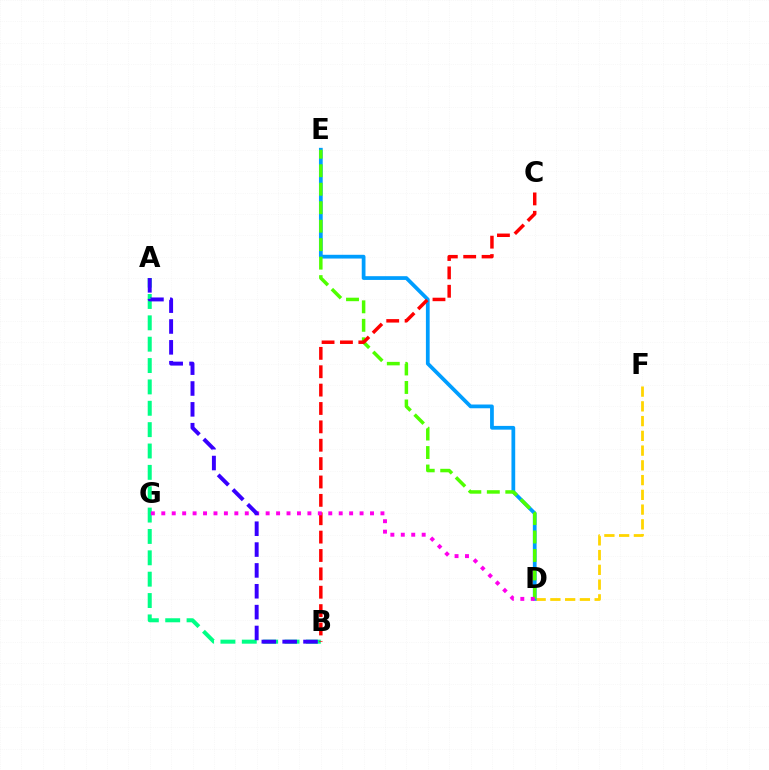{('A', 'B'): [{'color': '#00ff86', 'line_style': 'dashed', 'thickness': 2.9}, {'color': '#3700ff', 'line_style': 'dashed', 'thickness': 2.83}], ('D', 'F'): [{'color': '#ffd500', 'line_style': 'dashed', 'thickness': 2.0}], ('D', 'E'): [{'color': '#009eff', 'line_style': 'solid', 'thickness': 2.7}, {'color': '#4fff00', 'line_style': 'dashed', 'thickness': 2.51}], ('B', 'C'): [{'color': '#ff0000', 'line_style': 'dashed', 'thickness': 2.5}], ('D', 'G'): [{'color': '#ff00ed', 'line_style': 'dotted', 'thickness': 2.84}]}